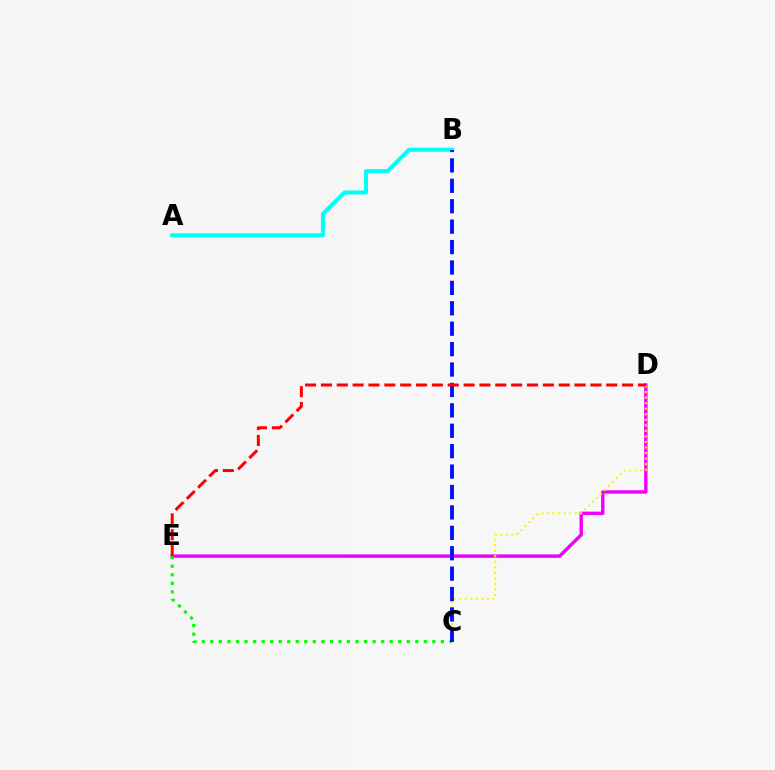{('D', 'E'): [{'color': '#ee00ff', 'line_style': 'solid', 'thickness': 2.47}, {'color': '#ff0000', 'line_style': 'dashed', 'thickness': 2.15}], ('A', 'B'): [{'color': '#00fff6', 'line_style': 'solid', 'thickness': 2.91}], ('C', 'D'): [{'color': '#fcf500', 'line_style': 'dotted', 'thickness': 1.51}], ('C', 'E'): [{'color': '#08ff00', 'line_style': 'dotted', 'thickness': 2.32}], ('B', 'C'): [{'color': '#0010ff', 'line_style': 'dashed', 'thickness': 2.77}]}